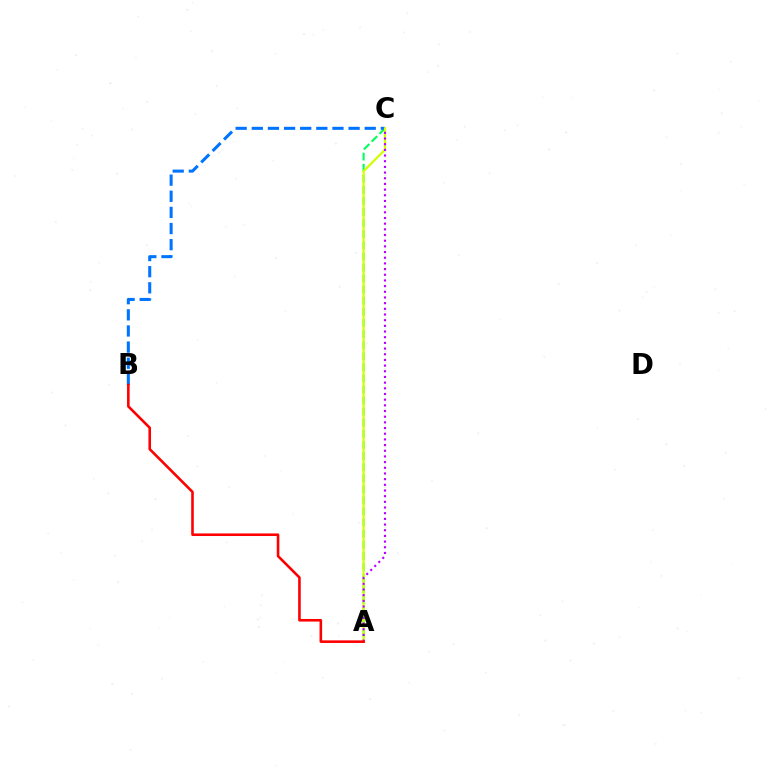{('A', 'C'): [{'color': '#00ff5c', 'line_style': 'dashed', 'thickness': 1.51}, {'color': '#d1ff00', 'line_style': 'solid', 'thickness': 1.6}, {'color': '#b900ff', 'line_style': 'dotted', 'thickness': 1.54}], ('B', 'C'): [{'color': '#0074ff', 'line_style': 'dashed', 'thickness': 2.19}], ('A', 'B'): [{'color': '#ff0000', 'line_style': 'solid', 'thickness': 1.87}]}